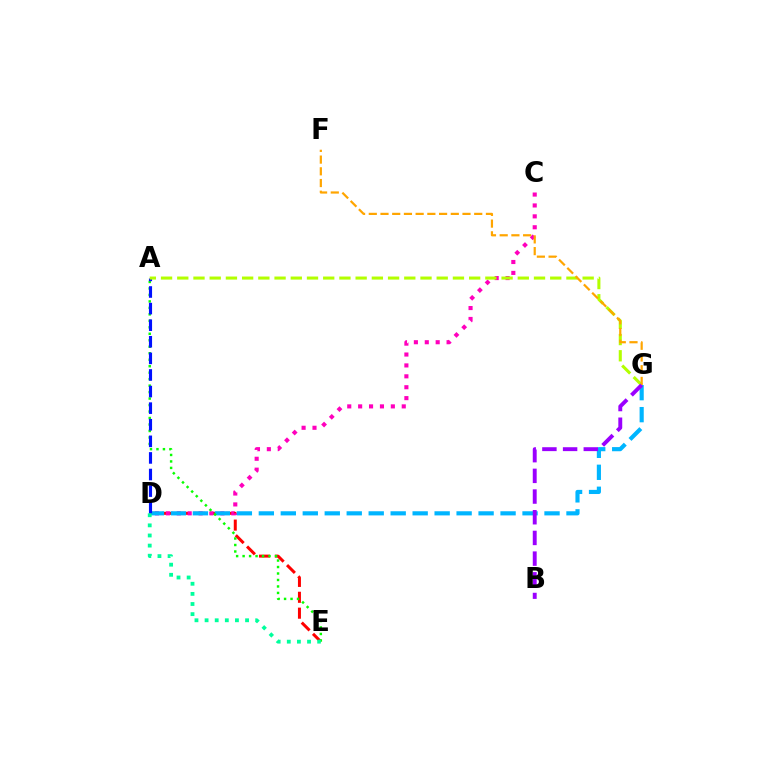{('D', 'E'): [{'color': '#ff0000', 'line_style': 'dashed', 'thickness': 2.16}, {'color': '#00ff9d', 'line_style': 'dotted', 'thickness': 2.75}], ('C', 'D'): [{'color': '#ff00bd', 'line_style': 'dotted', 'thickness': 2.96}], ('D', 'G'): [{'color': '#00b5ff', 'line_style': 'dashed', 'thickness': 2.99}], ('A', 'E'): [{'color': '#08ff00', 'line_style': 'dotted', 'thickness': 1.76}], ('A', 'D'): [{'color': '#0010ff', 'line_style': 'dashed', 'thickness': 2.25}], ('A', 'G'): [{'color': '#b3ff00', 'line_style': 'dashed', 'thickness': 2.2}], ('F', 'G'): [{'color': '#ffa500', 'line_style': 'dashed', 'thickness': 1.59}], ('B', 'G'): [{'color': '#9b00ff', 'line_style': 'dashed', 'thickness': 2.81}]}